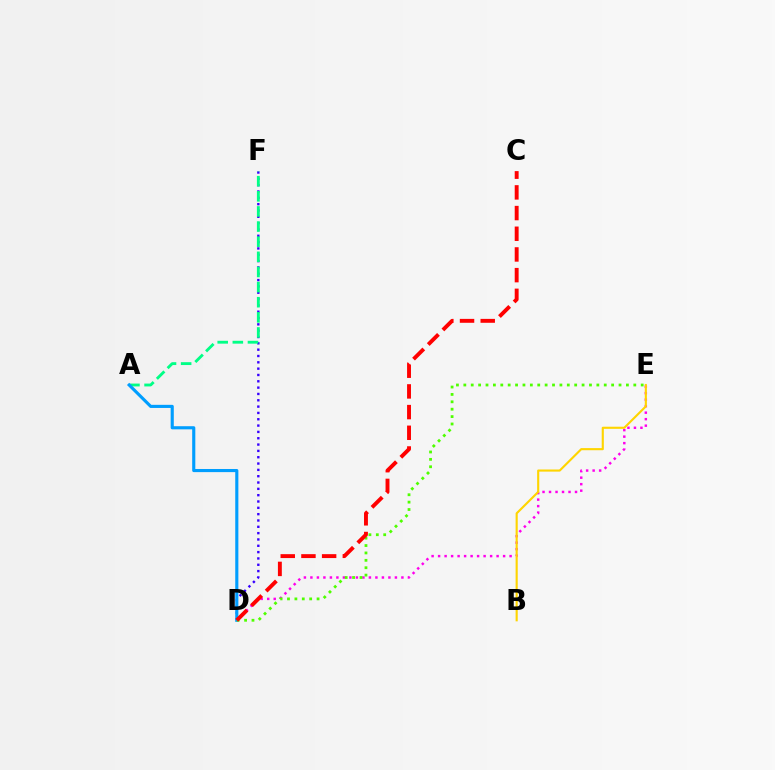{('D', 'F'): [{'color': '#3700ff', 'line_style': 'dotted', 'thickness': 1.72}], ('A', 'F'): [{'color': '#00ff86', 'line_style': 'dashed', 'thickness': 2.06}], ('D', 'E'): [{'color': '#ff00ed', 'line_style': 'dotted', 'thickness': 1.77}, {'color': '#4fff00', 'line_style': 'dotted', 'thickness': 2.01}], ('B', 'E'): [{'color': '#ffd500', 'line_style': 'solid', 'thickness': 1.53}], ('A', 'D'): [{'color': '#009eff', 'line_style': 'solid', 'thickness': 2.25}], ('C', 'D'): [{'color': '#ff0000', 'line_style': 'dashed', 'thickness': 2.81}]}